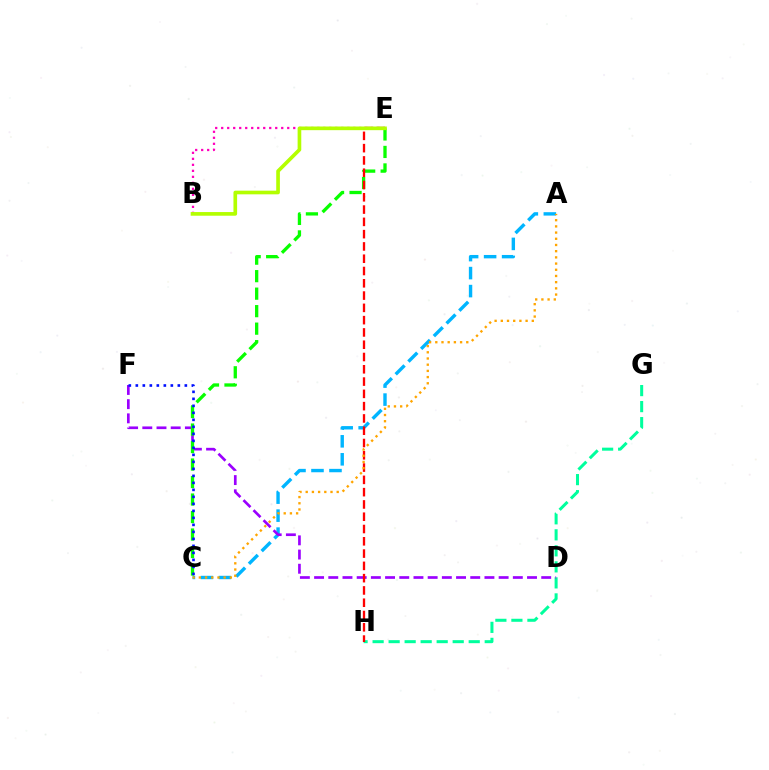{('G', 'H'): [{'color': '#00ff9d', 'line_style': 'dashed', 'thickness': 2.18}], ('A', 'C'): [{'color': '#00b5ff', 'line_style': 'dashed', 'thickness': 2.44}, {'color': '#ffa500', 'line_style': 'dotted', 'thickness': 1.68}], ('D', 'F'): [{'color': '#9b00ff', 'line_style': 'dashed', 'thickness': 1.93}], ('C', 'E'): [{'color': '#08ff00', 'line_style': 'dashed', 'thickness': 2.38}], ('B', 'E'): [{'color': '#ff00bd', 'line_style': 'dotted', 'thickness': 1.63}, {'color': '#b3ff00', 'line_style': 'solid', 'thickness': 2.64}], ('C', 'F'): [{'color': '#0010ff', 'line_style': 'dotted', 'thickness': 1.9}], ('E', 'H'): [{'color': '#ff0000', 'line_style': 'dashed', 'thickness': 1.67}]}